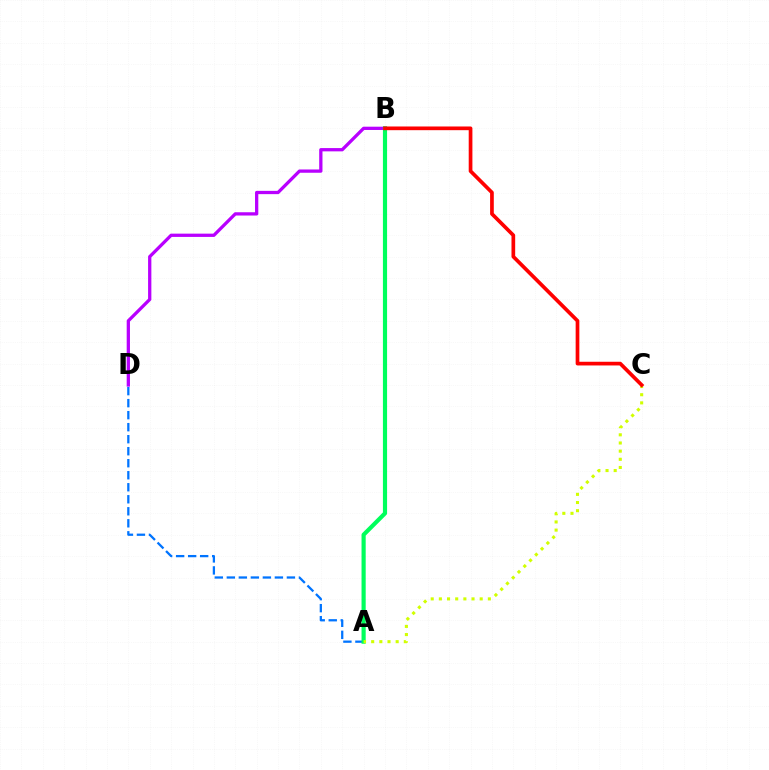{('A', 'D'): [{'color': '#0074ff', 'line_style': 'dashed', 'thickness': 1.63}], ('B', 'D'): [{'color': '#b900ff', 'line_style': 'solid', 'thickness': 2.36}], ('A', 'B'): [{'color': '#00ff5c', 'line_style': 'solid', 'thickness': 3.0}], ('A', 'C'): [{'color': '#d1ff00', 'line_style': 'dotted', 'thickness': 2.22}], ('B', 'C'): [{'color': '#ff0000', 'line_style': 'solid', 'thickness': 2.66}]}